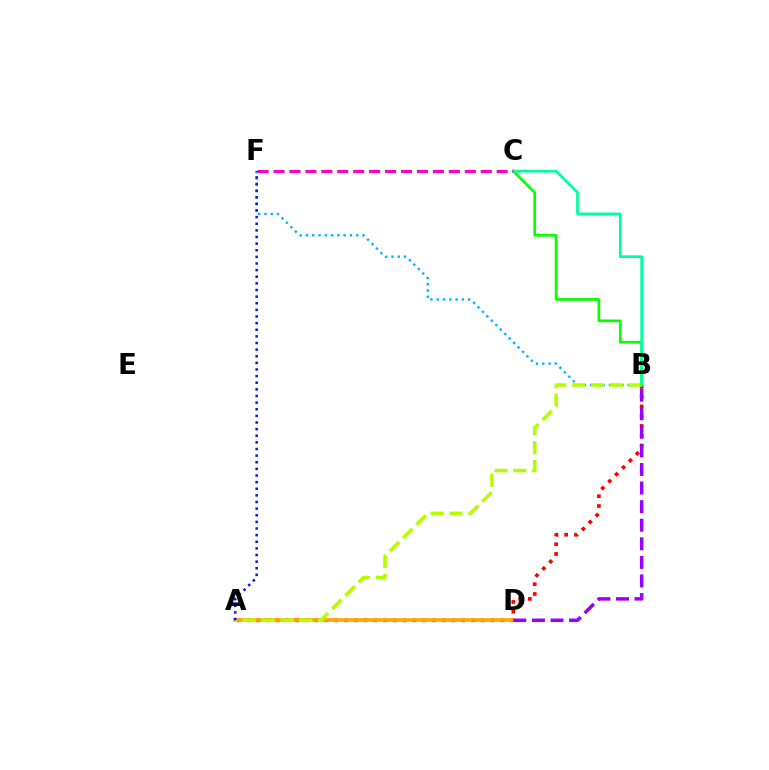{('A', 'B'): [{'color': '#ff0000', 'line_style': 'dotted', 'thickness': 2.66}, {'color': '#b3ff00', 'line_style': 'dashed', 'thickness': 2.56}], ('B', 'C'): [{'color': '#08ff00', 'line_style': 'solid', 'thickness': 1.93}, {'color': '#00ff9d', 'line_style': 'solid', 'thickness': 1.97}], ('A', 'D'): [{'color': '#ffa500', 'line_style': 'solid', 'thickness': 2.63}], ('B', 'F'): [{'color': '#00b5ff', 'line_style': 'dotted', 'thickness': 1.71}], ('B', 'D'): [{'color': '#9b00ff', 'line_style': 'dashed', 'thickness': 2.52}], ('C', 'F'): [{'color': '#ff00bd', 'line_style': 'dashed', 'thickness': 2.17}], ('A', 'F'): [{'color': '#0010ff', 'line_style': 'dotted', 'thickness': 1.8}]}